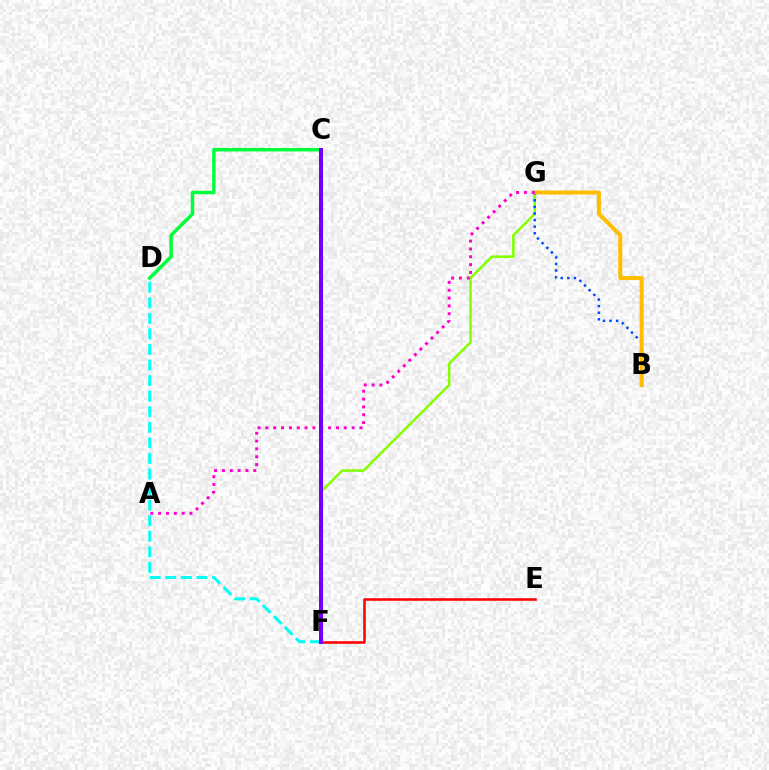{('C', 'D'): [{'color': '#00ff39', 'line_style': 'solid', 'thickness': 2.49}], ('E', 'F'): [{'color': '#ff0000', 'line_style': 'solid', 'thickness': 1.84}], ('D', 'F'): [{'color': '#00fff6', 'line_style': 'dashed', 'thickness': 2.11}], ('F', 'G'): [{'color': '#84ff00', 'line_style': 'solid', 'thickness': 1.82}], ('B', 'G'): [{'color': '#004bff', 'line_style': 'dotted', 'thickness': 1.79}, {'color': '#ffbd00', 'line_style': 'solid', 'thickness': 2.89}], ('A', 'G'): [{'color': '#ff00cf', 'line_style': 'dotted', 'thickness': 2.13}], ('C', 'F'): [{'color': '#7200ff', 'line_style': 'solid', 'thickness': 2.9}]}